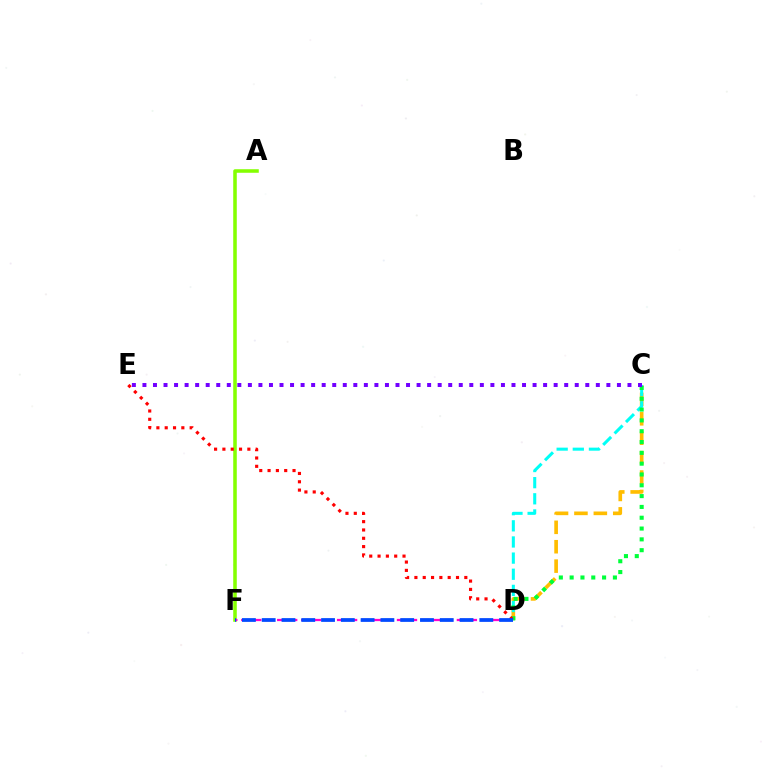{('C', 'D'): [{'color': '#ffbd00', 'line_style': 'dashed', 'thickness': 2.64}, {'color': '#00fff6', 'line_style': 'dashed', 'thickness': 2.19}, {'color': '#00ff39', 'line_style': 'dotted', 'thickness': 2.94}], ('A', 'F'): [{'color': '#84ff00', 'line_style': 'solid', 'thickness': 2.55}], ('D', 'F'): [{'color': '#ff00cf', 'line_style': 'dashed', 'thickness': 1.63}, {'color': '#004bff', 'line_style': 'dashed', 'thickness': 2.69}], ('D', 'E'): [{'color': '#ff0000', 'line_style': 'dotted', 'thickness': 2.26}], ('C', 'E'): [{'color': '#7200ff', 'line_style': 'dotted', 'thickness': 2.86}]}